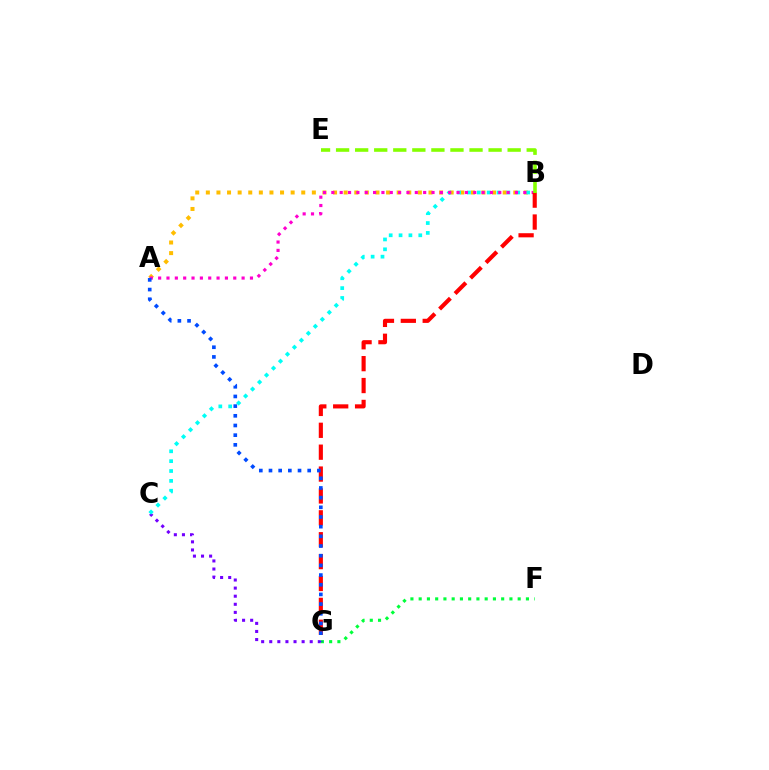{('F', 'G'): [{'color': '#00ff39', 'line_style': 'dotted', 'thickness': 2.24}], ('C', 'G'): [{'color': '#7200ff', 'line_style': 'dotted', 'thickness': 2.2}], ('A', 'B'): [{'color': '#ffbd00', 'line_style': 'dotted', 'thickness': 2.88}, {'color': '#ff00cf', 'line_style': 'dotted', 'thickness': 2.27}], ('B', 'C'): [{'color': '#00fff6', 'line_style': 'dotted', 'thickness': 2.68}], ('B', 'G'): [{'color': '#ff0000', 'line_style': 'dashed', 'thickness': 2.97}], ('A', 'G'): [{'color': '#004bff', 'line_style': 'dotted', 'thickness': 2.63}], ('B', 'E'): [{'color': '#84ff00', 'line_style': 'dashed', 'thickness': 2.59}]}